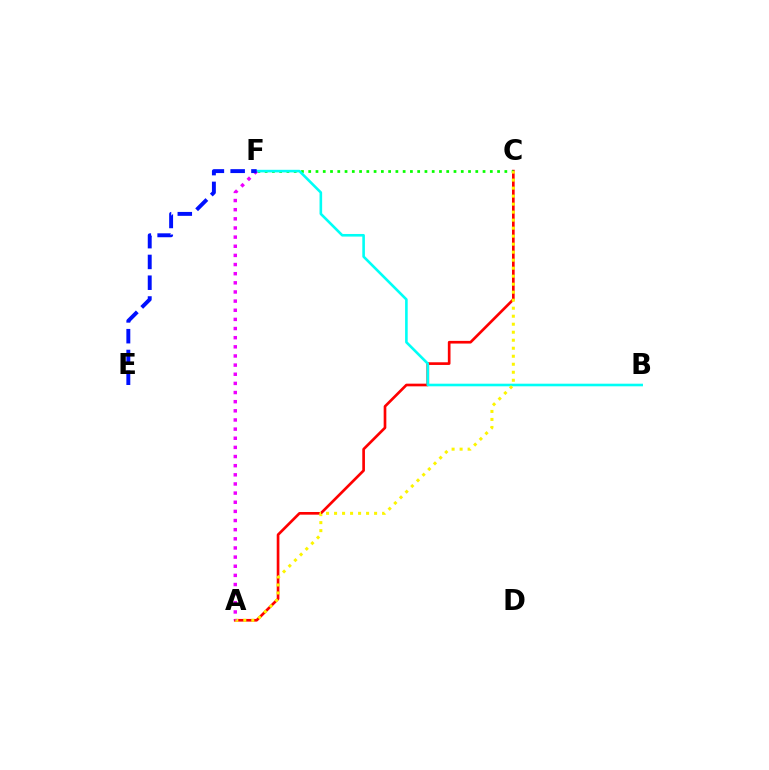{('A', 'C'): [{'color': '#ff0000', 'line_style': 'solid', 'thickness': 1.92}, {'color': '#fcf500', 'line_style': 'dotted', 'thickness': 2.18}], ('C', 'F'): [{'color': '#08ff00', 'line_style': 'dotted', 'thickness': 1.97}], ('B', 'F'): [{'color': '#00fff6', 'line_style': 'solid', 'thickness': 1.88}], ('A', 'F'): [{'color': '#ee00ff', 'line_style': 'dotted', 'thickness': 2.48}], ('E', 'F'): [{'color': '#0010ff', 'line_style': 'dashed', 'thickness': 2.82}]}